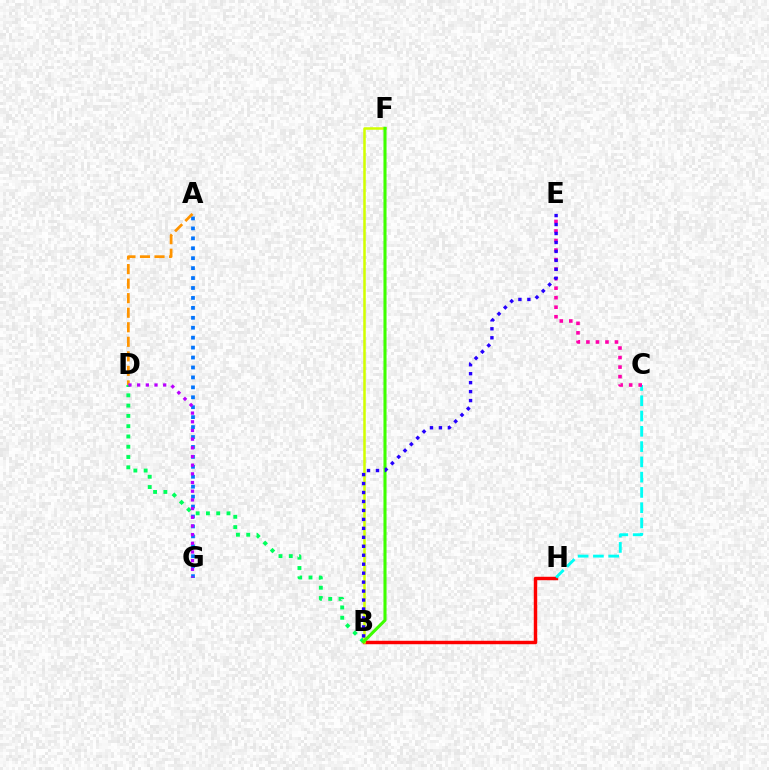{('B', 'D'): [{'color': '#00ff5c', 'line_style': 'dotted', 'thickness': 2.79}], ('B', 'H'): [{'color': '#ff0000', 'line_style': 'solid', 'thickness': 2.48}], ('C', 'H'): [{'color': '#00fff6', 'line_style': 'dashed', 'thickness': 2.08}], ('B', 'F'): [{'color': '#d1ff00', 'line_style': 'solid', 'thickness': 1.82}, {'color': '#3dff00', 'line_style': 'solid', 'thickness': 2.22}], ('C', 'E'): [{'color': '#ff00ac', 'line_style': 'dotted', 'thickness': 2.59}], ('B', 'E'): [{'color': '#2500ff', 'line_style': 'dotted', 'thickness': 2.43}], ('A', 'G'): [{'color': '#0074ff', 'line_style': 'dotted', 'thickness': 2.7}], ('A', 'D'): [{'color': '#ff9400', 'line_style': 'dashed', 'thickness': 1.98}], ('D', 'G'): [{'color': '#b900ff', 'line_style': 'dotted', 'thickness': 2.36}]}